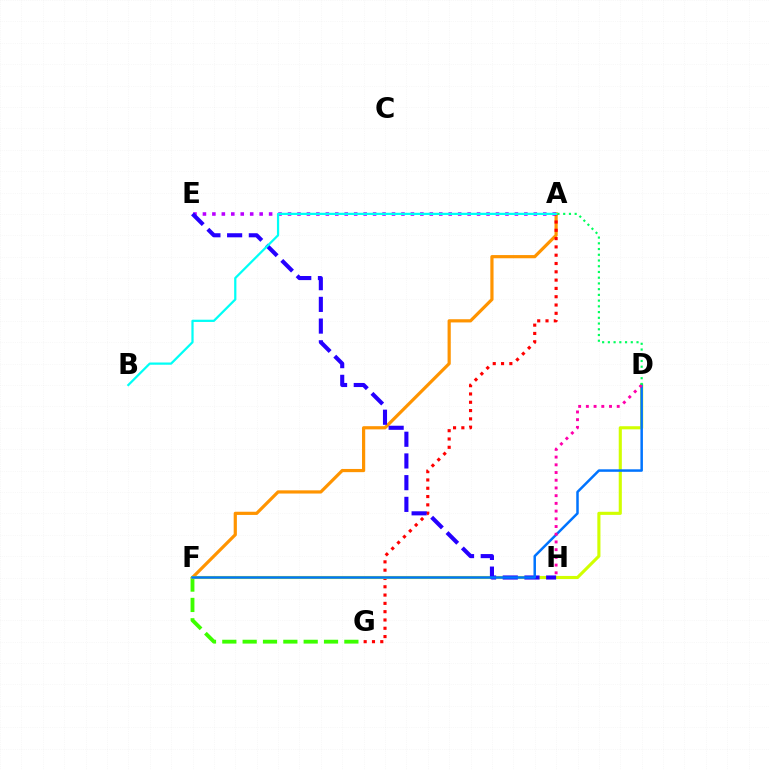{('F', 'G'): [{'color': '#3dff00', 'line_style': 'dashed', 'thickness': 2.76}], ('A', 'F'): [{'color': '#ff9400', 'line_style': 'solid', 'thickness': 2.3}], ('A', 'E'): [{'color': '#b900ff', 'line_style': 'dotted', 'thickness': 2.57}], ('A', 'G'): [{'color': '#ff0000', 'line_style': 'dotted', 'thickness': 2.26}], ('D', 'F'): [{'color': '#d1ff00', 'line_style': 'solid', 'thickness': 2.24}, {'color': '#0074ff', 'line_style': 'solid', 'thickness': 1.8}], ('E', 'H'): [{'color': '#2500ff', 'line_style': 'dashed', 'thickness': 2.95}], ('D', 'H'): [{'color': '#ff00ac', 'line_style': 'dotted', 'thickness': 2.1}], ('A', 'D'): [{'color': '#00ff5c', 'line_style': 'dotted', 'thickness': 1.56}], ('A', 'B'): [{'color': '#00fff6', 'line_style': 'solid', 'thickness': 1.61}]}